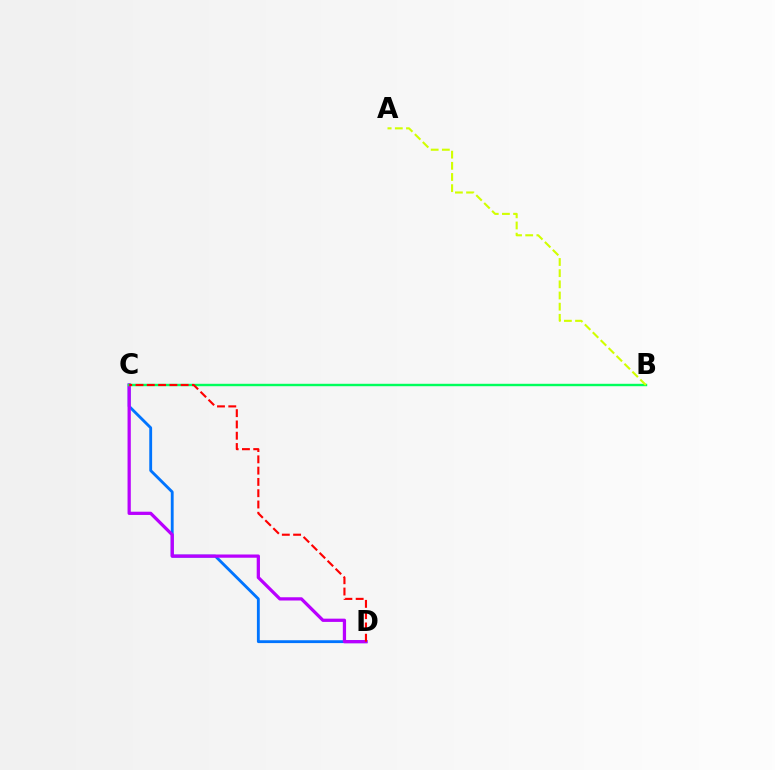{('C', 'D'): [{'color': '#0074ff', 'line_style': 'solid', 'thickness': 2.05}, {'color': '#b900ff', 'line_style': 'solid', 'thickness': 2.34}, {'color': '#ff0000', 'line_style': 'dashed', 'thickness': 1.53}], ('B', 'C'): [{'color': '#00ff5c', 'line_style': 'solid', 'thickness': 1.74}], ('A', 'B'): [{'color': '#d1ff00', 'line_style': 'dashed', 'thickness': 1.52}]}